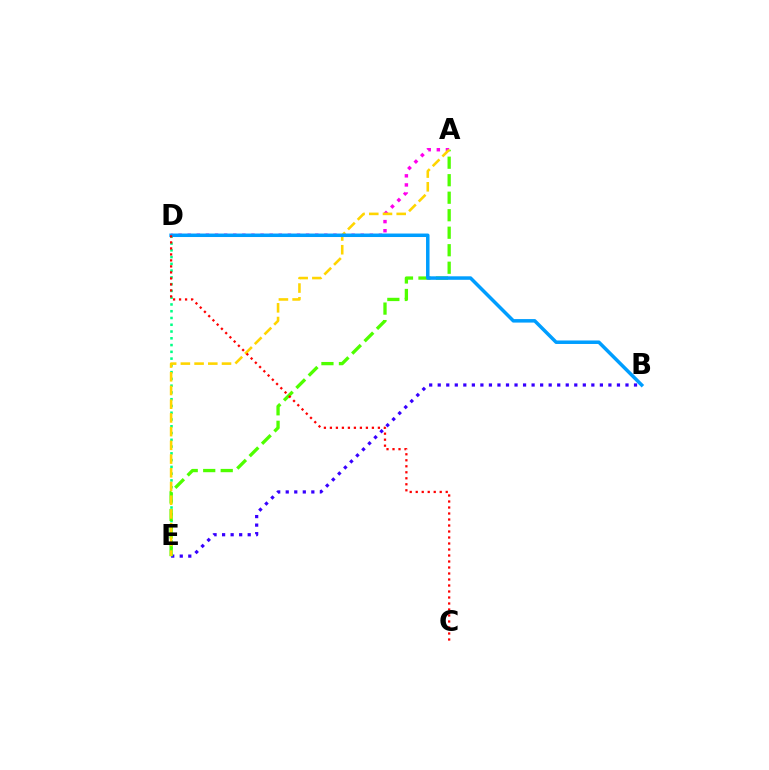{('B', 'E'): [{'color': '#3700ff', 'line_style': 'dotted', 'thickness': 2.32}], ('D', 'E'): [{'color': '#00ff86', 'line_style': 'dotted', 'thickness': 1.84}], ('A', 'D'): [{'color': '#ff00ed', 'line_style': 'dotted', 'thickness': 2.47}], ('A', 'E'): [{'color': '#4fff00', 'line_style': 'dashed', 'thickness': 2.38}, {'color': '#ffd500', 'line_style': 'dashed', 'thickness': 1.86}], ('B', 'D'): [{'color': '#009eff', 'line_style': 'solid', 'thickness': 2.52}], ('C', 'D'): [{'color': '#ff0000', 'line_style': 'dotted', 'thickness': 1.63}]}